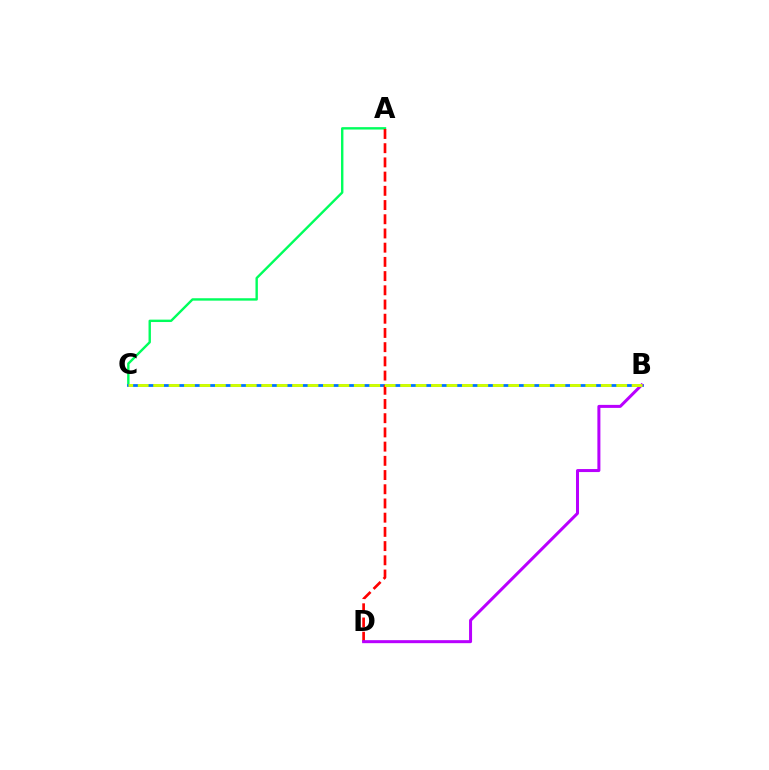{('A', 'C'): [{'color': '#00ff5c', 'line_style': 'solid', 'thickness': 1.72}], ('B', 'C'): [{'color': '#0074ff', 'line_style': 'solid', 'thickness': 2.01}, {'color': '#d1ff00', 'line_style': 'dashed', 'thickness': 2.1}], ('A', 'D'): [{'color': '#ff0000', 'line_style': 'dashed', 'thickness': 1.93}], ('B', 'D'): [{'color': '#b900ff', 'line_style': 'solid', 'thickness': 2.17}]}